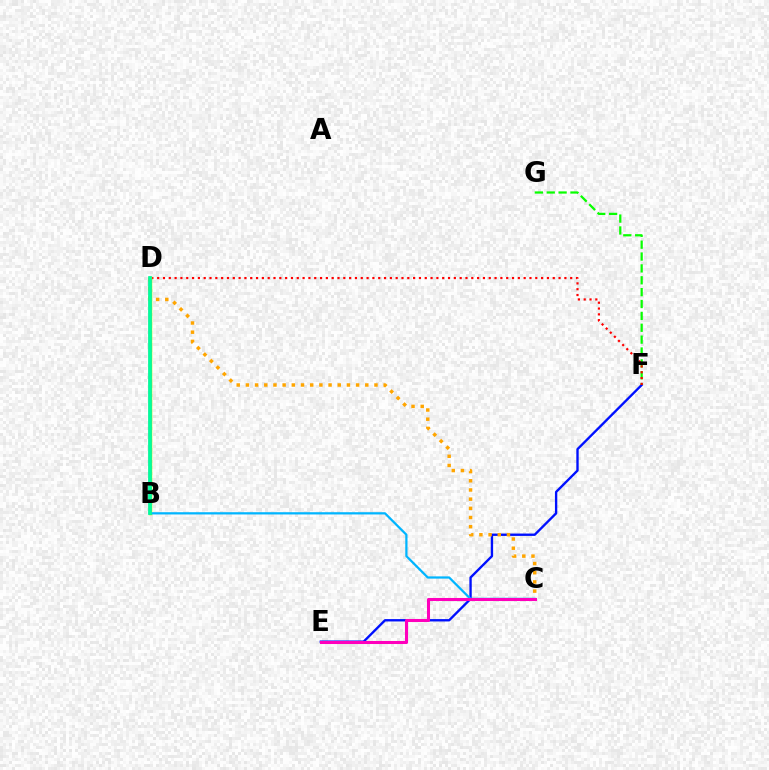{('E', 'F'): [{'color': '#0010ff', 'line_style': 'solid', 'thickness': 1.7}], ('F', 'G'): [{'color': '#08ff00', 'line_style': 'dashed', 'thickness': 1.61}], ('D', 'F'): [{'color': '#ff0000', 'line_style': 'dotted', 'thickness': 1.58}], ('B', 'D'): [{'color': '#b3ff00', 'line_style': 'solid', 'thickness': 2.52}, {'color': '#9b00ff', 'line_style': 'solid', 'thickness': 1.79}, {'color': '#00ff9d', 'line_style': 'solid', 'thickness': 2.64}], ('B', 'C'): [{'color': '#00b5ff', 'line_style': 'solid', 'thickness': 1.61}], ('C', 'D'): [{'color': '#ffa500', 'line_style': 'dotted', 'thickness': 2.5}], ('C', 'E'): [{'color': '#ff00bd', 'line_style': 'solid', 'thickness': 2.2}]}